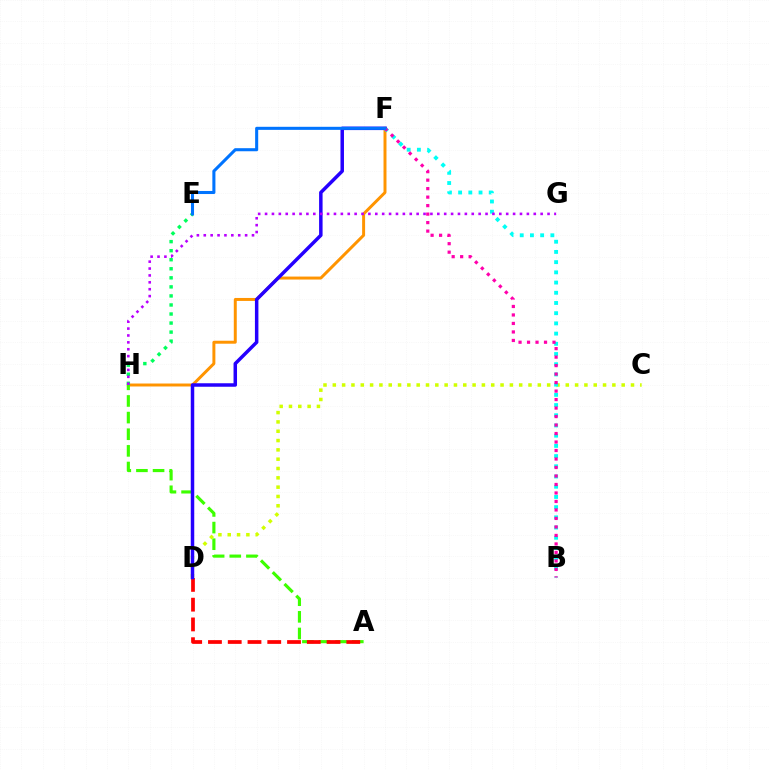{('F', 'H'): [{'color': '#ff9400', 'line_style': 'solid', 'thickness': 2.14}], ('A', 'H'): [{'color': '#3dff00', 'line_style': 'dashed', 'thickness': 2.26}], ('E', 'H'): [{'color': '#00ff5c', 'line_style': 'dotted', 'thickness': 2.46}], ('A', 'D'): [{'color': '#ff0000', 'line_style': 'dashed', 'thickness': 2.68}], ('C', 'D'): [{'color': '#d1ff00', 'line_style': 'dotted', 'thickness': 2.53}], ('B', 'F'): [{'color': '#00fff6', 'line_style': 'dotted', 'thickness': 2.77}, {'color': '#ff00ac', 'line_style': 'dotted', 'thickness': 2.31}], ('D', 'F'): [{'color': '#2500ff', 'line_style': 'solid', 'thickness': 2.51}], ('E', 'F'): [{'color': '#0074ff', 'line_style': 'solid', 'thickness': 2.21}], ('G', 'H'): [{'color': '#b900ff', 'line_style': 'dotted', 'thickness': 1.87}]}